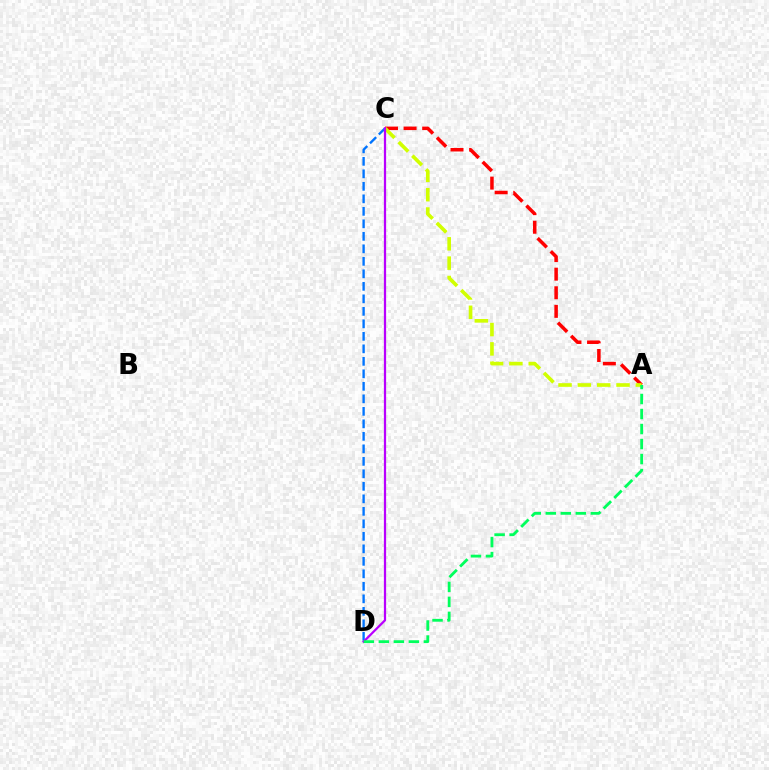{('C', 'D'): [{'color': '#0074ff', 'line_style': 'dashed', 'thickness': 1.7}, {'color': '#b900ff', 'line_style': 'solid', 'thickness': 1.61}], ('A', 'C'): [{'color': '#ff0000', 'line_style': 'dashed', 'thickness': 2.53}, {'color': '#d1ff00', 'line_style': 'dashed', 'thickness': 2.63}], ('A', 'D'): [{'color': '#00ff5c', 'line_style': 'dashed', 'thickness': 2.04}]}